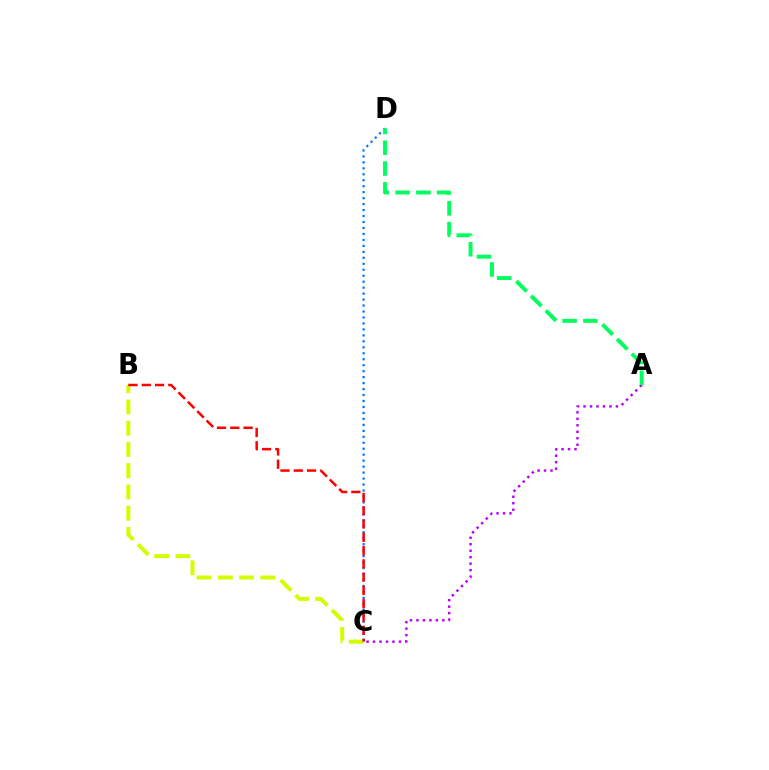{('C', 'D'): [{'color': '#0074ff', 'line_style': 'dotted', 'thickness': 1.62}], ('A', 'C'): [{'color': '#b900ff', 'line_style': 'dotted', 'thickness': 1.76}], ('B', 'C'): [{'color': '#d1ff00', 'line_style': 'dashed', 'thickness': 2.89}, {'color': '#ff0000', 'line_style': 'dashed', 'thickness': 1.8}], ('A', 'D'): [{'color': '#00ff5c', 'line_style': 'dashed', 'thickness': 2.82}]}